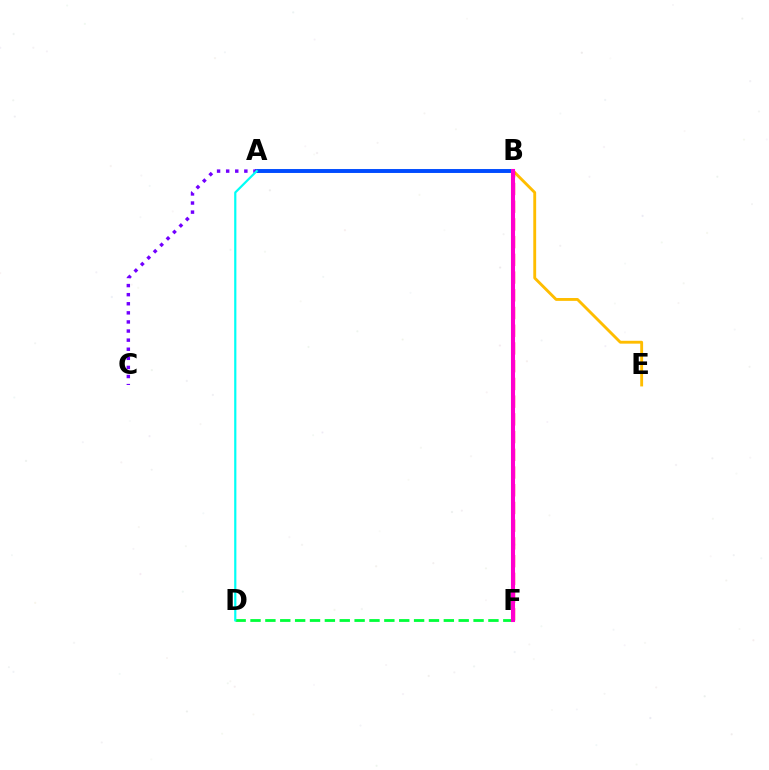{('B', 'F'): [{'color': '#84ff00', 'line_style': 'solid', 'thickness': 1.8}, {'color': '#ff0000', 'line_style': 'dashed', 'thickness': 2.41}, {'color': '#ff00cf', 'line_style': 'solid', 'thickness': 2.94}], ('B', 'E'): [{'color': '#ffbd00', 'line_style': 'solid', 'thickness': 2.06}], ('A', 'B'): [{'color': '#004bff', 'line_style': 'solid', 'thickness': 2.82}], ('A', 'C'): [{'color': '#7200ff', 'line_style': 'dotted', 'thickness': 2.47}], ('D', 'F'): [{'color': '#00ff39', 'line_style': 'dashed', 'thickness': 2.02}], ('A', 'D'): [{'color': '#00fff6', 'line_style': 'solid', 'thickness': 1.59}]}